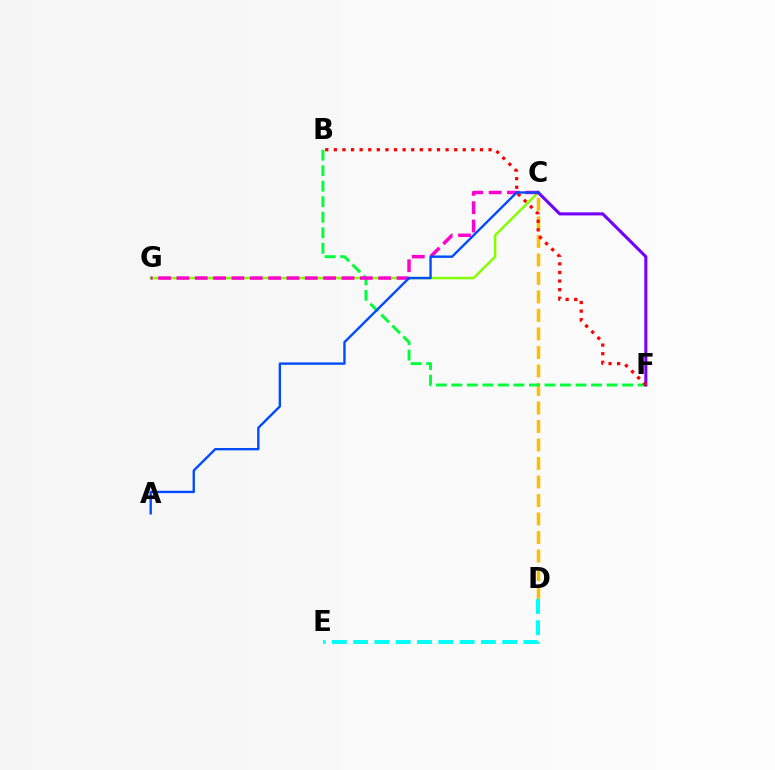{('C', 'D'): [{'color': '#ffbd00', 'line_style': 'dashed', 'thickness': 2.51}], ('D', 'E'): [{'color': '#00fff6', 'line_style': 'dashed', 'thickness': 2.89}], ('B', 'F'): [{'color': '#00ff39', 'line_style': 'dashed', 'thickness': 2.11}, {'color': '#ff0000', 'line_style': 'dotted', 'thickness': 2.34}], ('C', 'G'): [{'color': '#84ff00', 'line_style': 'solid', 'thickness': 1.79}, {'color': '#ff00cf', 'line_style': 'dashed', 'thickness': 2.49}], ('C', 'F'): [{'color': '#7200ff', 'line_style': 'solid', 'thickness': 2.21}], ('A', 'C'): [{'color': '#004bff', 'line_style': 'solid', 'thickness': 1.71}]}